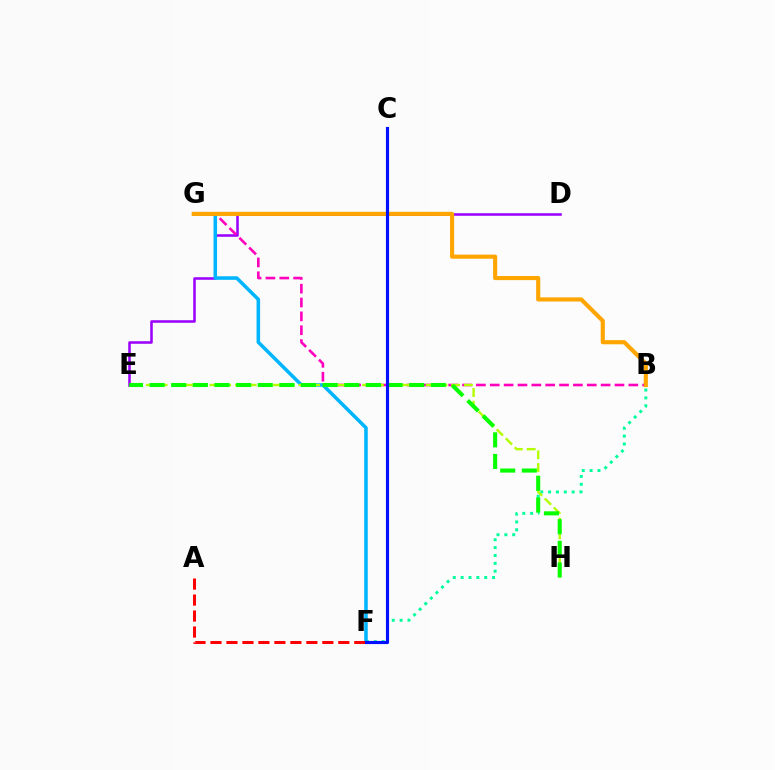{('D', 'E'): [{'color': '#9b00ff', 'line_style': 'solid', 'thickness': 1.84}], ('B', 'F'): [{'color': '#00ff9d', 'line_style': 'dotted', 'thickness': 2.14}], ('F', 'G'): [{'color': '#00b5ff', 'line_style': 'solid', 'thickness': 2.55}], ('A', 'F'): [{'color': '#ff0000', 'line_style': 'dashed', 'thickness': 2.17}], ('B', 'G'): [{'color': '#ff00bd', 'line_style': 'dashed', 'thickness': 1.88}, {'color': '#ffa500', 'line_style': 'solid', 'thickness': 2.97}], ('E', 'H'): [{'color': '#b3ff00', 'line_style': 'dashed', 'thickness': 1.73}, {'color': '#08ff00', 'line_style': 'dashed', 'thickness': 2.94}], ('C', 'F'): [{'color': '#0010ff', 'line_style': 'solid', 'thickness': 2.27}]}